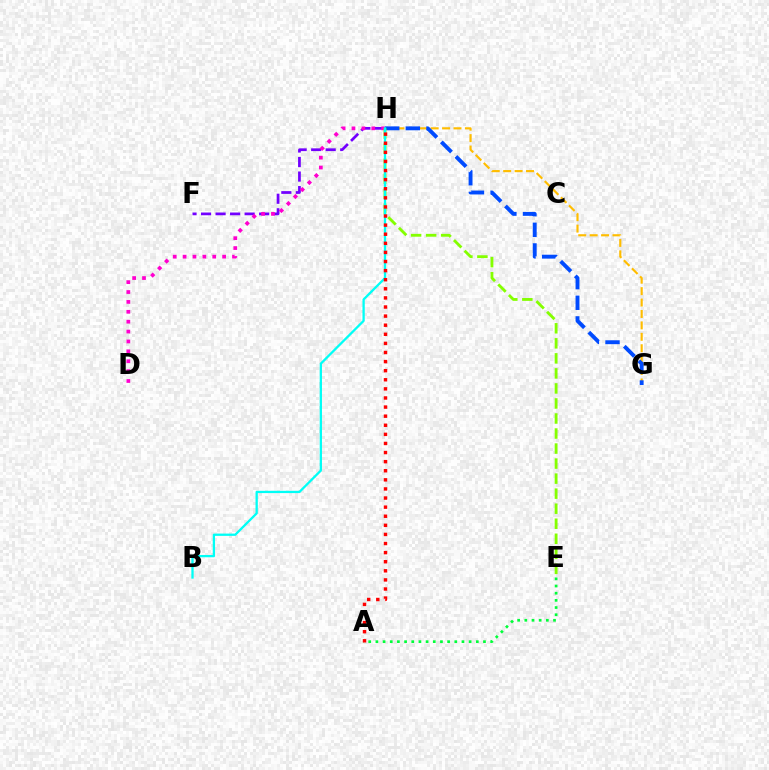{('A', 'E'): [{'color': '#00ff39', 'line_style': 'dotted', 'thickness': 1.95}], ('G', 'H'): [{'color': '#ffbd00', 'line_style': 'dashed', 'thickness': 1.55}, {'color': '#004bff', 'line_style': 'dashed', 'thickness': 2.8}], ('F', 'H'): [{'color': '#7200ff', 'line_style': 'dashed', 'thickness': 1.97}], ('D', 'H'): [{'color': '#ff00cf', 'line_style': 'dotted', 'thickness': 2.69}], ('E', 'H'): [{'color': '#84ff00', 'line_style': 'dashed', 'thickness': 2.04}], ('B', 'H'): [{'color': '#00fff6', 'line_style': 'solid', 'thickness': 1.65}], ('A', 'H'): [{'color': '#ff0000', 'line_style': 'dotted', 'thickness': 2.47}]}